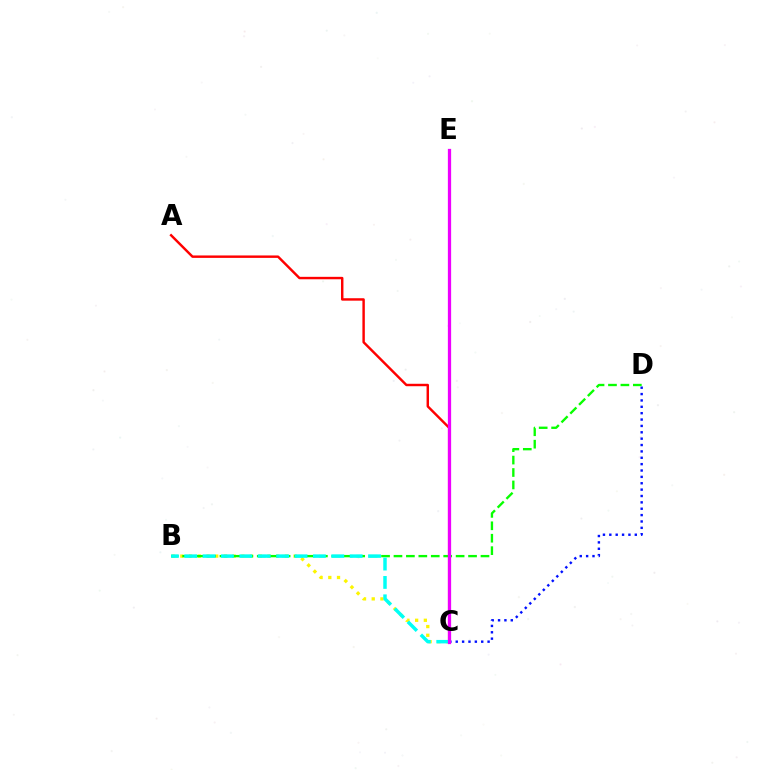{('B', 'C'): [{'color': '#fcf500', 'line_style': 'dotted', 'thickness': 2.37}, {'color': '#00fff6', 'line_style': 'dashed', 'thickness': 2.5}], ('C', 'D'): [{'color': '#0010ff', 'line_style': 'dotted', 'thickness': 1.73}], ('B', 'D'): [{'color': '#08ff00', 'line_style': 'dashed', 'thickness': 1.69}], ('A', 'C'): [{'color': '#ff0000', 'line_style': 'solid', 'thickness': 1.75}], ('C', 'E'): [{'color': '#ee00ff', 'line_style': 'solid', 'thickness': 2.35}]}